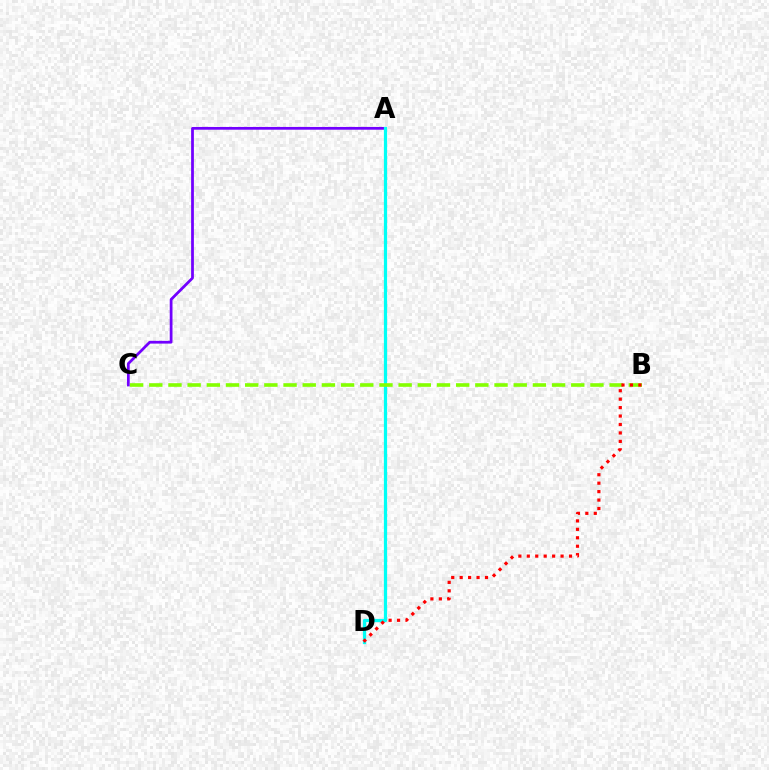{('A', 'C'): [{'color': '#7200ff', 'line_style': 'solid', 'thickness': 1.98}], ('A', 'D'): [{'color': '#00fff6', 'line_style': 'solid', 'thickness': 2.32}], ('B', 'C'): [{'color': '#84ff00', 'line_style': 'dashed', 'thickness': 2.61}], ('B', 'D'): [{'color': '#ff0000', 'line_style': 'dotted', 'thickness': 2.29}]}